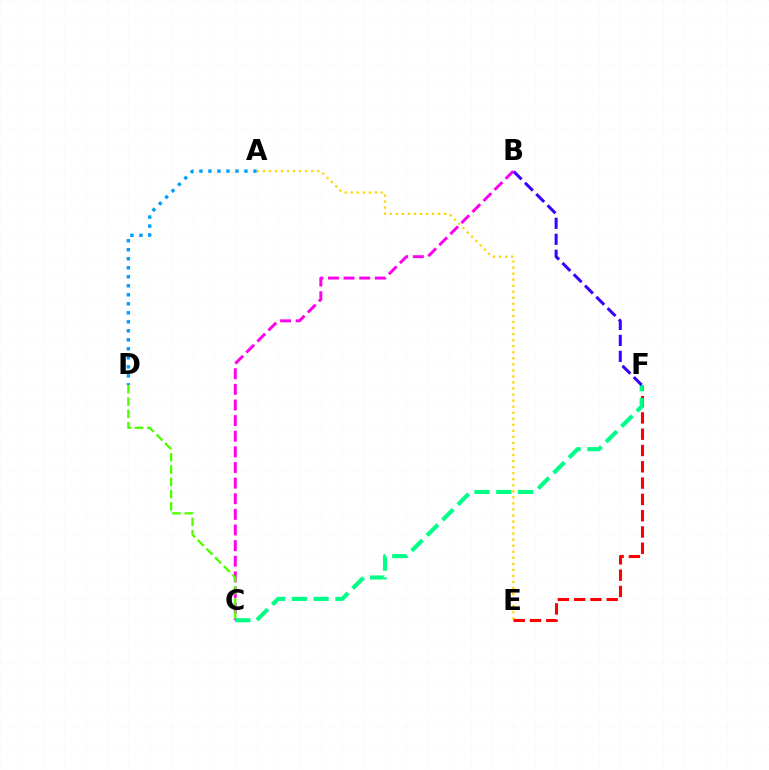{('A', 'E'): [{'color': '#ffd500', 'line_style': 'dotted', 'thickness': 1.64}], ('E', 'F'): [{'color': '#ff0000', 'line_style': 'dashed', 'thickness': 2.21}], ('B', 'C'): [{'color': '#ff00ed', 'line_style': 'dashed', 'thickness': 2.12}], ('A', 'D'): [{'color': '#009eff', 'line_style': 'dotted', 'thickness': 2.45}], ('C', 'D'): [{'color': '#4fff00', 'line_style': 'dashed', 'thickness': 1.67}], ('C', 'F'): [{'color': '#00ff86', 'line_style': 'dashed', 'thickness': 2.96}], ('B', 'F'): [{'color': '#3700ff', 'line_style': 'dashed', 'thickness': 2.17}]}